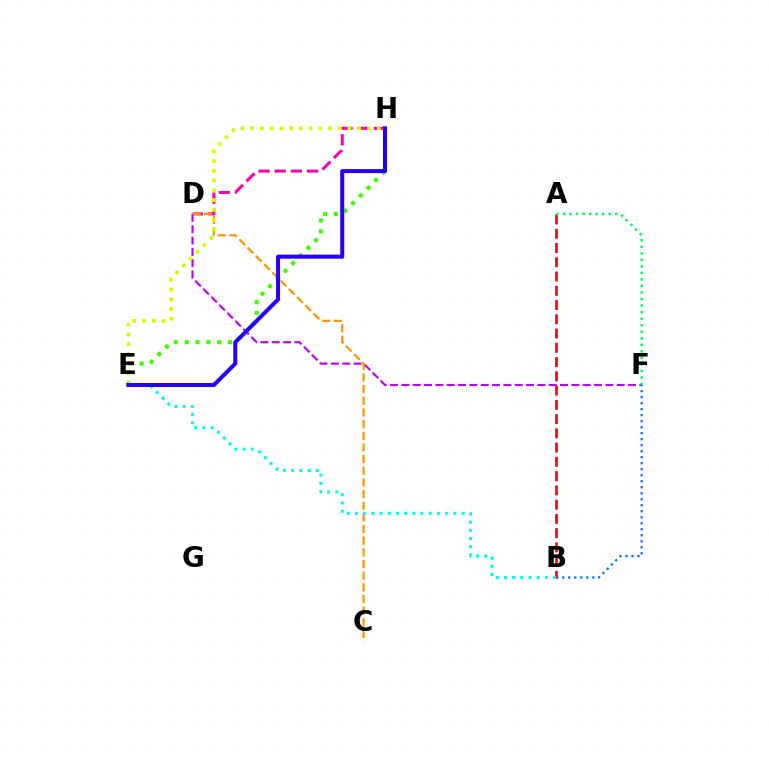{('D', 'F'): [{'color': '#b900ff', 'line_style': 'dashed', 'thickness': 1.54}], ('D', 'H'): [{'color': '#ff00ac', 'line_style': 'dashed', 'thickness': 2.2}], ('C', 'D'): [{'color': '#ff9400', 'line_style': 'dashed', 'thickness': 1.58}], ('E', 'H'): [{'color': '#3dff00', 'line_style': 'dotted', 'thickness': 2.94}, {'color': '#d1ff00', 'line_style': 'dotted', 'thickness': 2.65}, {'color': '#2500ff', 'line_style': 'solid', 'thickness': 2.89}], ('B', 'F'): [{'color': '#0074ff', 'line_style': 'dotted', 'thickness': 1.63}], ('A', 'B'): [{'color': '#ff0000', 'line_style': 'dashed', 'thickness': 1.94}], ('A', 'F'): [{'color': '#00ff5c', 'line_style': 'dotted', 'thickness': 1.78}], ('B', 'E'): [{'color': '#00fff6', 'line_style': 'dotted', 'thickness': 2.23}]}